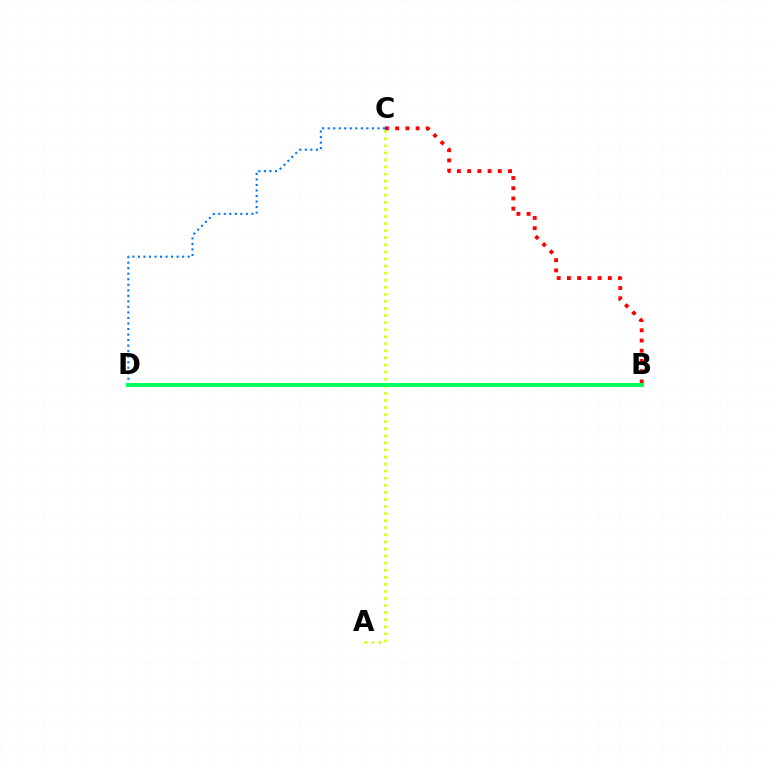{('B', 'C'): [{'color': '#ff0000', 'line_style': 'dotted', 'thickness': 2.78}], ('A', 'C'): [{'color': '#d1ff00', 'line_style': 'dotted', 'thickness': 1.92}], ('B', 'D'): [{'color': '#b900ff', 'line_style': 'dotted', 'thickness': 1.98}, {'color': '#00ff5c', 'line_style': 'solid', 'thickness': 2.83}], ('C', 'D'): [{'color': '#0074ff', 'line_style': 'dotted', 'thickness': 1.5}]}